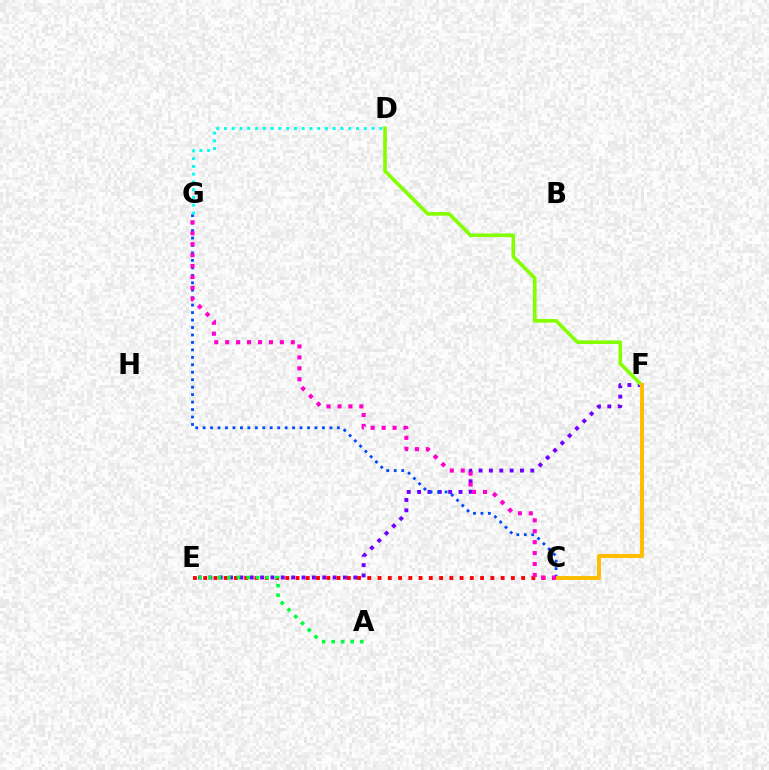{('E', 'F'): [{'color': '#7200ff', 'line_style': 'dotted', 'thickness': 2.81}], ('C', 'E'): [{'color': '#ff0000', 'line_style': 'dotted', 'thickness': 2.79}], ('C', 'G'): [{'color': '#004bff', 'line_style': 'dotted', 'thickness': 2.03}, {'color': '#ff00cf', 'line_style': 'dotted', 'thickness': 2.97}], ('D', 'G'): [{'color': '#00fff6', 'line_style': 'dotted', 'thickness': 2.11}], ('D', 'F'): [{'color': '#84ff00', 'line_style': 'solid', 'thickness': 2.61}], ('C', 'F'): [{'color': '#ffbd00', 'line_style': 'solid', 'thickness': 2.85}], ('A', 'E'): [{'color': '#00ff39', 'line_style': 'dotted', 'thickness': 2.6}]}